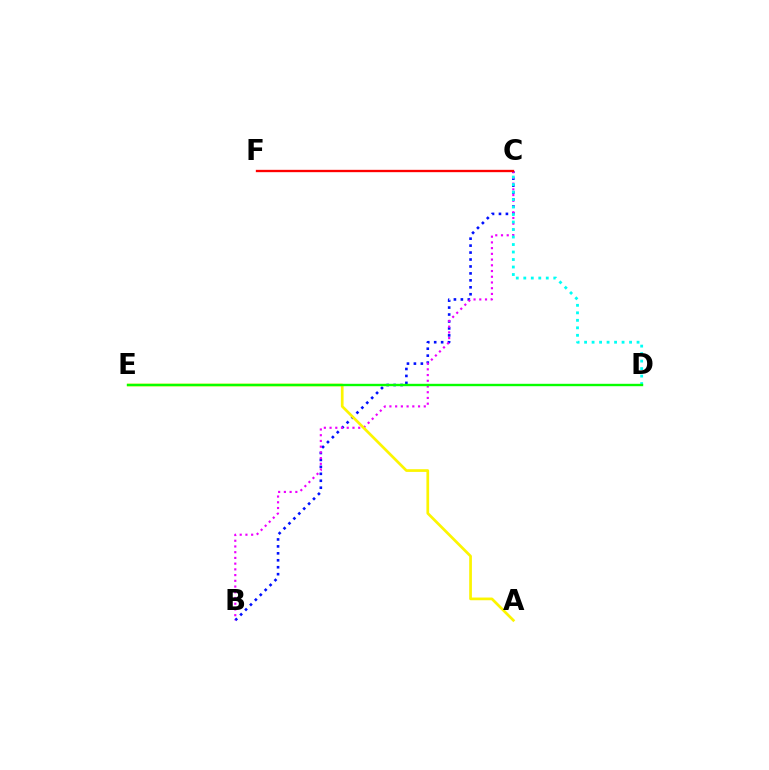{('B', 'C'): [{'color': '#0010ff', 'line_style': 'dotted', 'thickness': 1.89}, {'color': '#ee00ff', 'line_style': 'dotted', 'thickness': 1.56}], ('C', 'D'): [{'color': '#00fff6', 'line_style': 'dotted', 'thickness': 2.04}], ('A', 'E'): [{'color': '#fcf500', 'line_style': 'solid', 'thickness': 1.95}], ('D', 'E'): [{'color': '#08ff00', 'line_style': 'solid', 'thickness': 1.72}], ('C', 'F'): [{'color': '#ff0000', 'line_style': 'solid', 'thickness': 1.68}]}